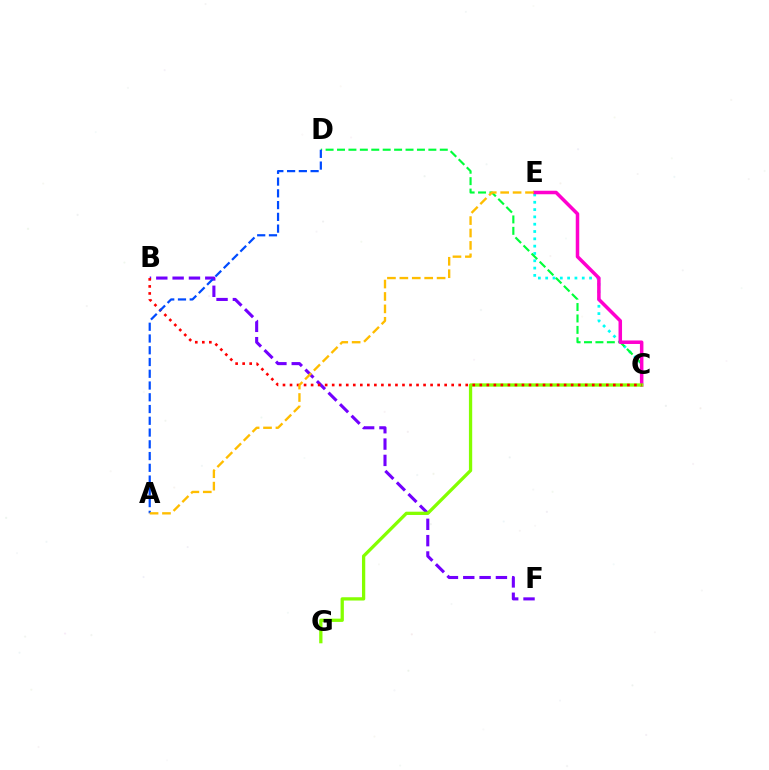{('B', 'F'): [{'color': '#7200ff', 'line_style': 'dashed', 'thickness': 2.22}], ('C', 'E'): [{'color': '#00fff6', 'line_style': 'dotted', 'thickness': 1.99}, {'color': '#ff00cf', 'line_style': 'solid', 'thickness': 2.53}], ('C', 'D'): [{'color': '#00ff39', 'line_style': 'dashed', 'thickness': 1.55}], ('C', 'G'): [{'color': '#84ff00', 'line_style': 'solid', 'thickness': 2.36}], ('B', 'C'): [{'color': '#ff0000', 'line_style': 'dotted', 'thickness': 1.91}], ('A', 'D'): [{'color': '#004bff', 'line_style': 'dashed', 'thickness': 1.6}], ('A', 'E'): [{'color': '#ffbd00', 'line_style': 'dashed', 'thickness': 1.69}]}